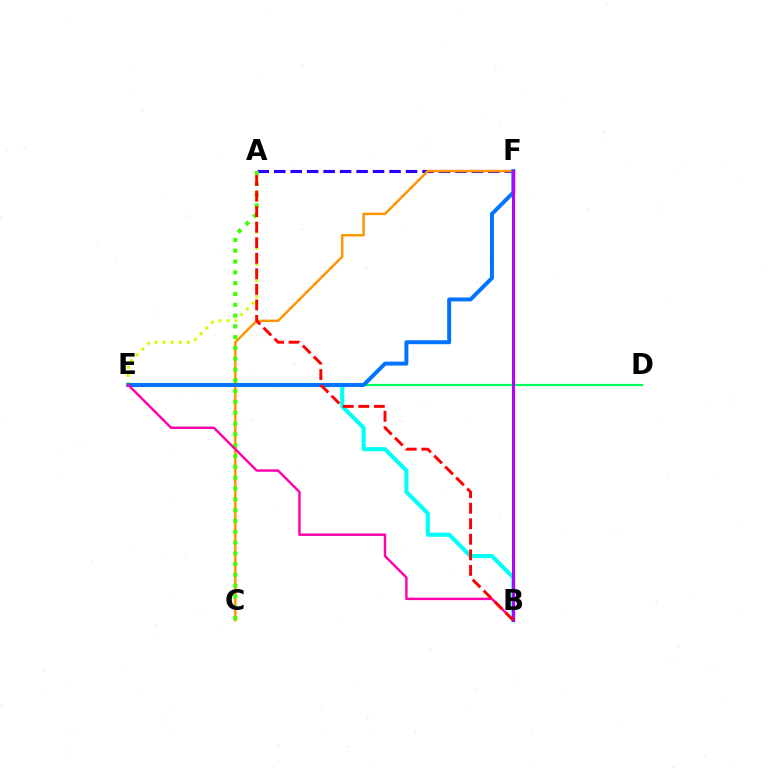{('B', 'E'): [{'color': '#00fff6', 'line_style': 'solid', 'thickness': 2.97}, {'color': '#ff00ac', 'line_style': 'solid', 'thickness': 1.74}], ('A', 'F'): [{'color': '#2500ff', 'line_style': 'dashed', 'thickness': 2.24}], ('A', 'E'): [{'color': '#d1ff00', 'line_style': 'dotted', 'thickness': 2.19}], ('C', 'F'): [{'color': '#ff9400', 'line_style': 'solid', 'thickness': 1.77}], ('D', 'E'): [{'color': '#00ff5c', 'line_style': 'solid', 'thickness': 1.59}], ('E', 'F'): [{'color': '#0074ff', 'line_style': 'solid', 'thickness': 2.85}], ('A', 'C'): [{'color': '#3dff00', 'line_style': 'dotted', 'thickness': 2.94}], ('B', 'F'): [{'color': '#b900ff', 'line_style': 'solid', 'thickness': 2.17}], ('A', 'B'): [{'color': '#ff0000', 'line_style': 'dashed', 'thickness': 2.11}]}